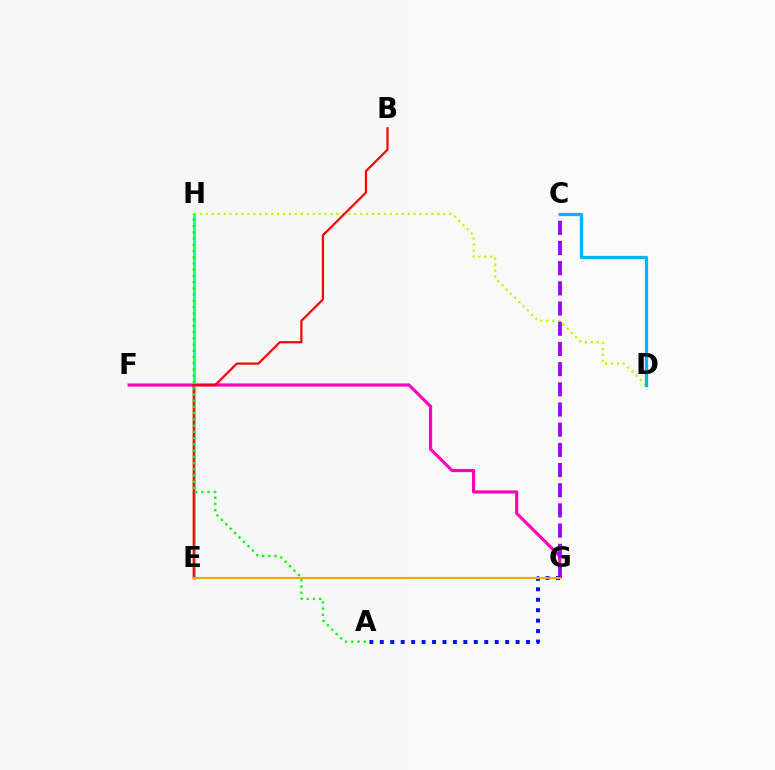{('F', 'G'): [{'color': '#ff00bd', 'line_style': 'solid', 'thickness': 2.27}], ('E', 'H'): [{'color': '#00ff9d', 'line_style': 'solid', 'thickness': 1.98}], ('D', 'H'): [{'color': '#b3ff00', 'line_style': 'dotted', 'thickness': 1.61}], ('B', 'E'): [{'color': '#ff0000', 'line_style': 'solid', 'thickness': 1.6}], ('C', 'G'): [{'color': '#9b00ff', 'line_style': 'dashed', 'thickness': 2.74}], ('A', 'G'): [{'color': '#0010ff', 'line_style': 'dotted', 'thickness': 2.84}], ('A', 'H'): [{'color': '#08ff00', 'line_style': 'dotted', 'thickness': 1.69}], ('E', 'G'): [{'color': '#ffa500', 'line_style': 'solid', 'thickness': 1.52}], ('C', 'D'): [{'color': '#00b5ff', 'line_style': 'solid', 'thickness': 2.36}]}